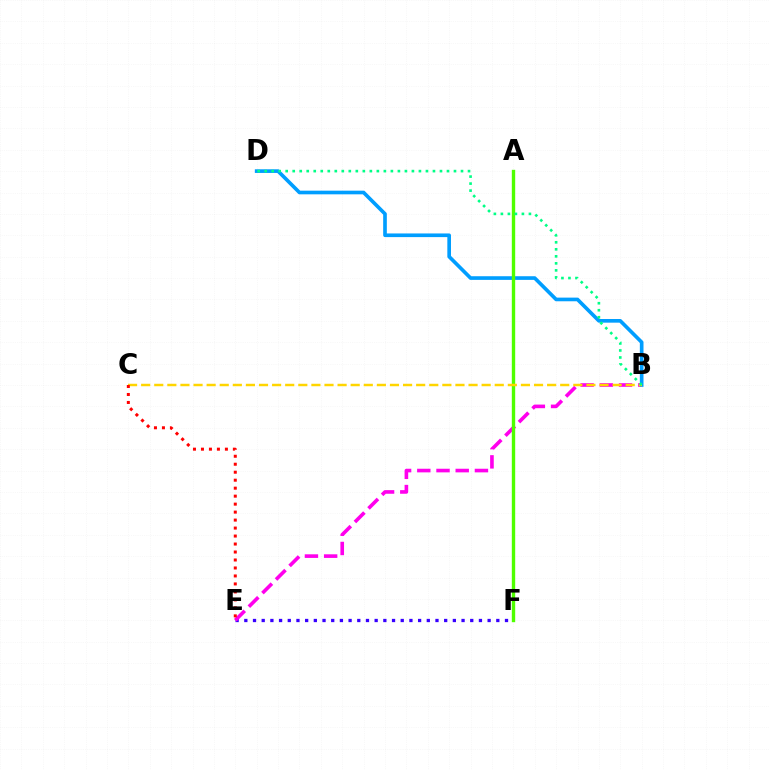{('E', 'F'): [{'color': '#3700ff', 'line_style': 'dotted', 'thickness': 2.36}], ('B', 'E'): [{'color': '#ff00ed', 'line_style': 'dashed', 'thickness': 2.61}], ('B', 'D'): [{'color': '#009eff', 'line_style': 'solid', 'thickness': 2.63}, {'color': '#00ff86', 'line_style': 'dotted', 'thickness': 1.91}], ('A', 'F'): [{'color': '#4fff00', 'line_style': 'solid', 'thickness': 2.43}], ('B', 'C'): [{'color': '#ffd500', 'line_style': 'dashed', 'thickness': 1.78}], ('C', 'E'): [{'color': '#ff0000', 'line_style': 'dotted', 'thickness': 2.17}]}